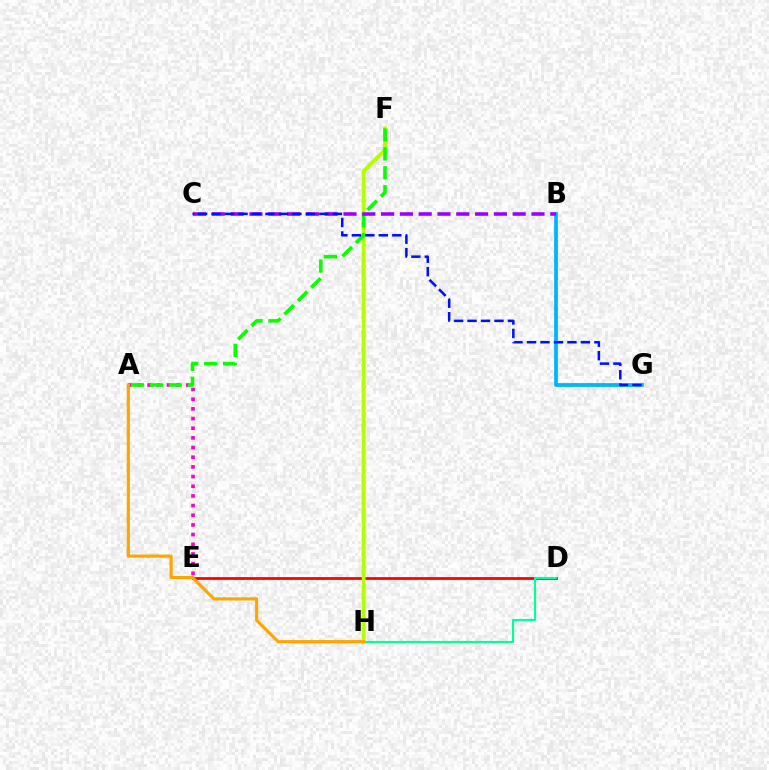{('B', 'G'): [{'color': '#00b5ff', 'line_style': 'solid', 'thickness': 2.72}], ('D', 'E'): [{'color': '#ff0000', 'line_style': 'solid', 'thickness': 1.99}], ('F', 'H'): [{'color': '#b3ff00', 'line_style': 'solid', 'thickness': 2.74}], ('D', 'H'): [{'color': '#00ff9d', 'line_style': 'solid', 'thickness': 1.55}], ('A', 'E'): [{'color': '#ff00bd', 'line_style': 'dotted', 'thickness': 2.63}], ('A', 'F'): [{'color': '#08ff00', 'line_style': 'dashed', 'thickness': 2.57}], ('B', 'C'): [{'color': '#9b00ff', 'line_style': 'dashed', 'thickness': 2.55}], ('C', 'G'): [{'color': '#0010ff', 'line_style': 'dashed', 'thickness': 1.83}], ('A', 'H'): [{'color': '#ffa500', 'line_style': 'solid', 'thickness': 2.27}]}